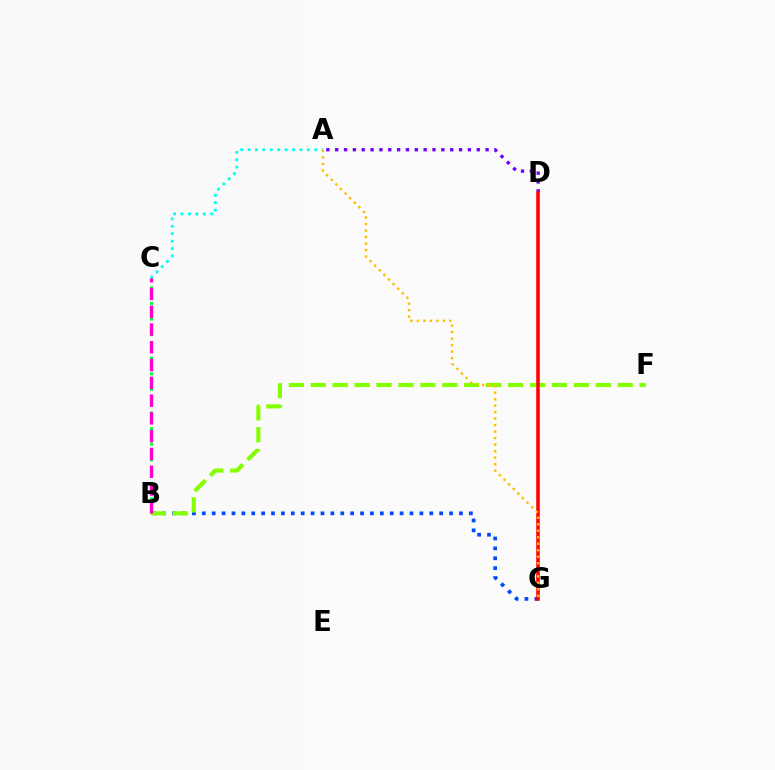{('B', 'G'): [{'color': '#004bff', 'line_style': 'dotted', 'thickness': 2.69}], ('B', 'C'): [{'color': '#00ff39', 'line_style': 'dotted', 'thickness': 2.12}, {'color': '#ff00cf', 'line_style': 'dashed', 'thickness': 2.42}], ('B', 'F'): [{'color': '#84ff00', 'line_style': 'dashed', 'thickness': 2.98}], ('A', 'C'): [{'color': '#00fff6', 'line_style': 'dotted', 'thickness': 2.01}], ('A', 'D'): [{'color': '#7200ff', 'line_style': 'dotted', 'thickness': 2.4}], ('D', 'G'): [{'color': '#ff0000', 'line_style': 'solid', 'thickness': 2.55}], ('A', 'G'): [{'color': '#ffbd00', 'line_style': 'dotted', 'thickness': 1.77}]}